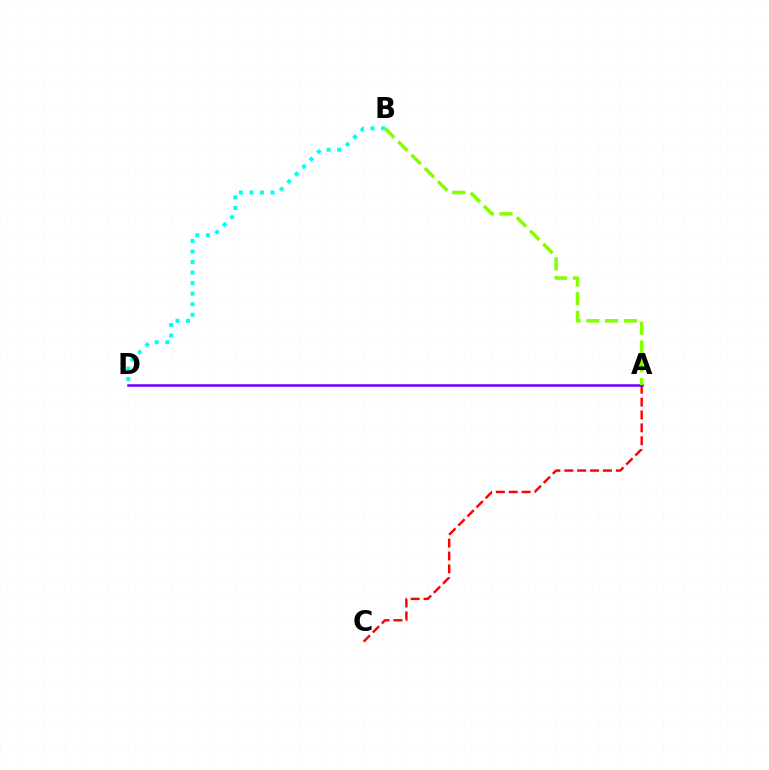{('A', 'C'): [{'color': '#ff0000', 'line_style': 'dashed', 'thickness': 1.75}], ('A', 'D'): [{'color': '#7200ff', 'line_style': 'solid', 'thickness': 1.83}], ('B', 'D'): [{'color': '#00fff6', 'line_style': 'dotted', 'thickness': 2.86}], ('A', 'B'): [{'color': '#84ff00', 'line_style': 'dashed', 'thickness': 2.55}]}